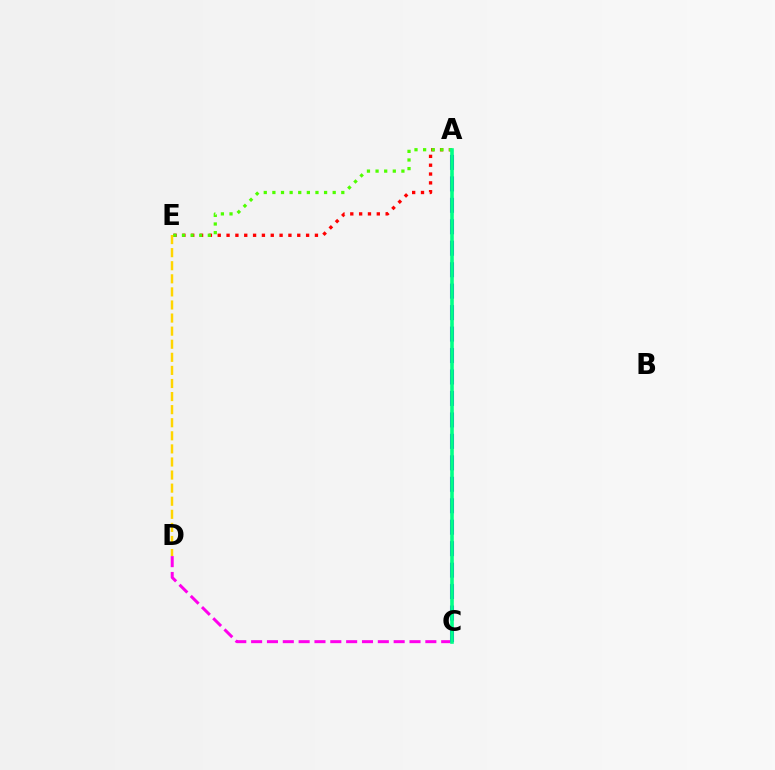{('A', 'E'): [{'color': '#ff0000', 'line_style': 'dotted', 'thickness': 2.4}, {'color': '#4fff00', 'line_style': 'dotted', 'thickness': 2.34}], ('C', 'D'): [{'color': '#ff00ed', 'line_style': 'dashed', 'thickness': 2.15}], ('A', 'C'): [{'color': '#3700ff', 'line_style': 'dashed', 'thickness': 2.92}, {'color': '#009eff', 'line_style': 'dotted', 'thickness': 1.57}, {'color': '#00ff86', 'line_style': 'solid', 'thickness': 2.61}], ('D', 'E'): [{'color': '#ffd500', 'line_style': 'dashed', 'thickness': 1.78}]}